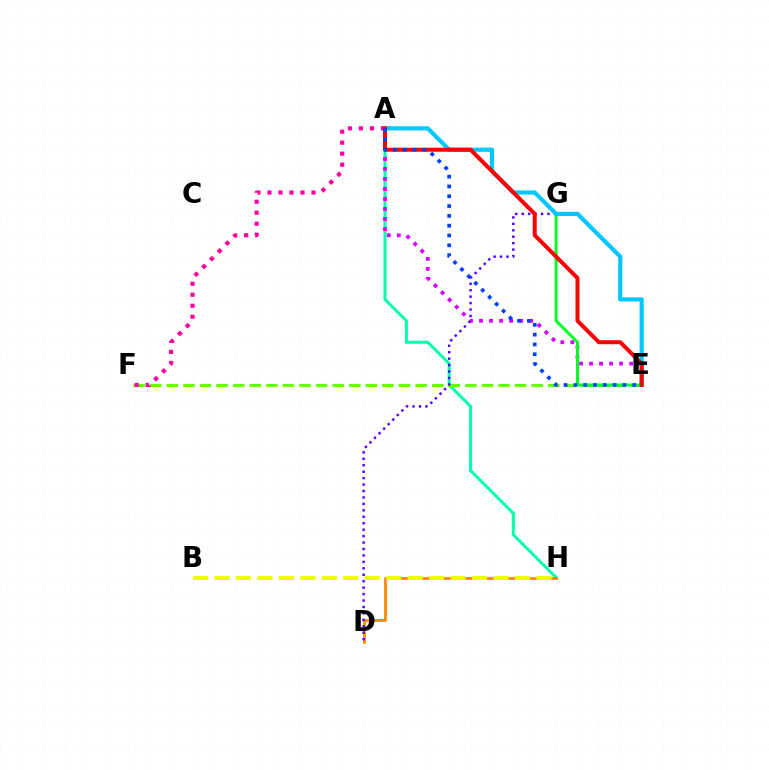{('A', 'H'): [{'color': '#00ffaf', 'line_style': 'solid', 'thickness': 2.17}], ('A', 'E'): [{'color': '#d600ff', 'line_style': 'dotted', 'thickness': 2.72}, {'color': '#00c7ff', 'line_style': 'solid', 'thickness': 2.98}, {'color': '#ff0000', 'line_style': 'solid', 'thickness': 2.88}, {'color': '#003fff', 'line_style': 'dotted', 'thickness': 2.67}], ('E', 'F'): [{'color': '#66ff00', 'line_style': 'dashed', 'thickness': 2.25}], ('A', 'F'): [{'color': '#ff00a0', 'line_style': 'dotted', 'thickness': 2.99}], ('D', 'H'): [{'color': '#ff8800', 'line_style': 'solid', 'thickness': 1.99}], ('E', 'G'): [{'color': '#00ff27', 'line_style': 'solid', 'thickness': 2.16}], ('D', 'G'): [{'color': '#4f00ff', 'line_style': 'dotted', 'thickness': 1.75}], ('B', 'H'): [{'color': '#eeff00', 'line_style': 'dashed', 'thickness': 2.92}]}